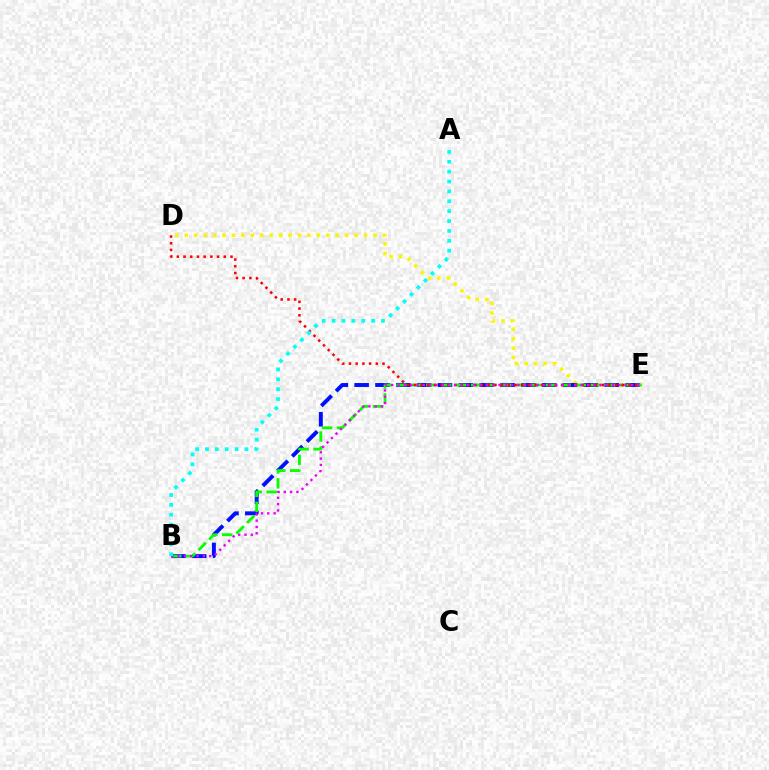{('D', 'E'): [{'color': '#fcf500', 'line_style': 'dotted', 'thickness': 2.56}, {'color': '#ff0000', 'line_style': 'dotted', 'thickness': 1.82}], ('B', 'E'): [{'color': '#0010ff', 'line_style': 'dashed', 'thickness': 2.83}, {'color': '#08ff00', 'line_style': 'dashed', 'thickness': 2.03}, {'color': '#ee00ff', 'line_style': 'dotted', 'thickness': 1.72}], ('A', 'B'): [{'color': '#00fff6', 'line_style': 'dotted', 'thickness': 2.68}]}